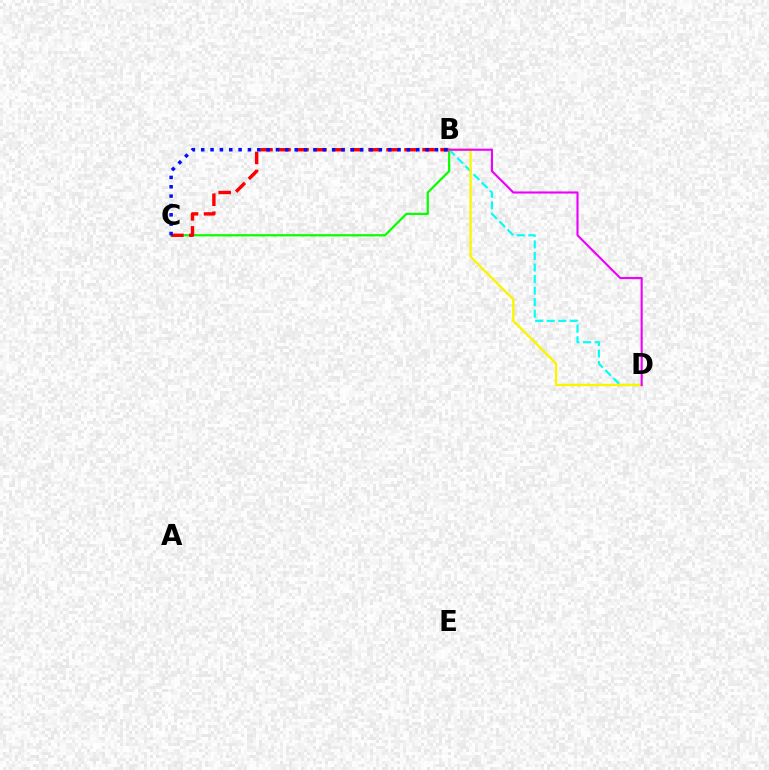{('B', 'C'): [{'color': '#08ff00', 'line_style': 'solid', 'thickness': 1.61}, {'color': '#ff0000', 'line_style': 'dashed', 'thickness': 2.45}, {'color': '#0010ff', 'line_style': 'dotted', 'thickness': 2.54}], ('B', 'D'): [{'color': '#00fff6', 'line_style': 'dashed', 'thickness': 1.57}, {'color': '#fcf500', 'line_style': 'solid', 'thickness': 1.7}, {'color': '#ee00ff', 'line_style': 'solid', 'thickness': 1.53}]}